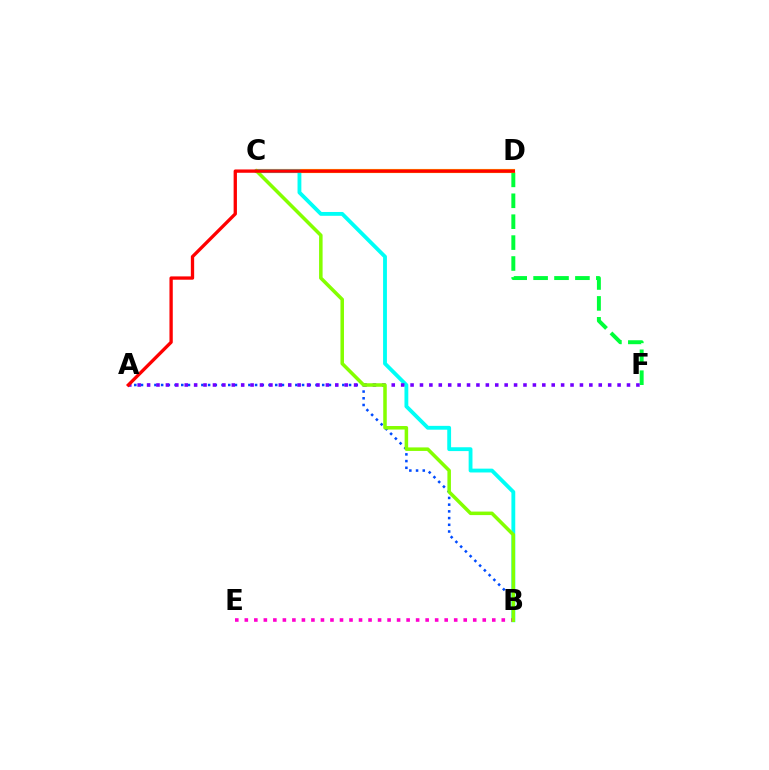{('D', 'F'): [{'color': '#00ff39', 'line_style': 'dashed', 'thickness': 2.84}], ('C', 'D'): [{'color': '#ffbd00', 'line_style': 'solid', 'thickness': 2.99}], ('A', 'B'): [{'color': '#004bff', 'line_style': 'dotted', 'thickness': 1.82}], ('B', 'C'): [{'color': '#00fff6', 'line_style': 'solid', 'thickness': 2.76}, {'color': '#84ff00', 'line_style': 'solid', 'thickness': 2.54}], ('A', 'F'): [{'color': '#7200ff', 'line_style': 'dotted', 'thickness': 2.56}], ('B', 'E'): [{'color': '#ff00cf', 'line_style': 'dotted', 'thickness': 2.59}], ('A', 'D'): [{'color': '#ff0000', 'line_style': 'solid', 'thickness': 2.38}]}